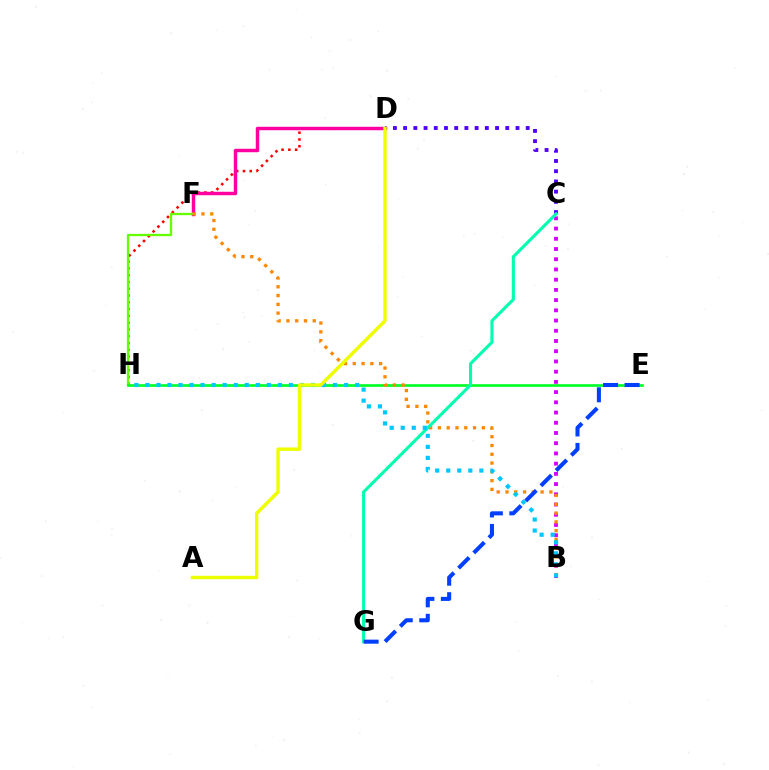{('C', 'D'): [{'color': '#4f00ff', 'line_style': 'dotted', 'thickness': 2.78}], ('B', 'C'): [{'color': '#d600ff', 'line_style': 'dotted', 'thickness': 2.78}], ('D', 'H'): [{'color': '#ff0000', 'line_style': 'dotted', 'thickness': 1.84}], ('D', 'F'): [{'color': '#ff00a0', 'line_style': 'solid', 'thickness': 2.49}], ('F', 'H'): [{'color': '#66ff00', 'line_style': 'solid', 'thickness': 1.64}], ('E', 'H'): [{'color': '#00ff27', 'line_style': 'solid', 'thickness': 1.92}], ('B', 'F'): [{'color': '#ff8800', 'line_style': 'dotted', 'thickness': 2.39}], ('C', 'G'): [{'color': '#00ffaf', 'line_style': 'solid', 'thickness': 2.22}], ('E', 'G'): [{'color': '#003fff', 'line_style': 'dashed', 'thickness': 2.92}], ('B', 'H'): [{'color': '#00c7ff', 'line_style': 'dotted', 'thickness': 3.0}], ('A', 'D'): [{'color': '#eeff00', 'line_style': 'solid', 'thickness': 2.45}]}